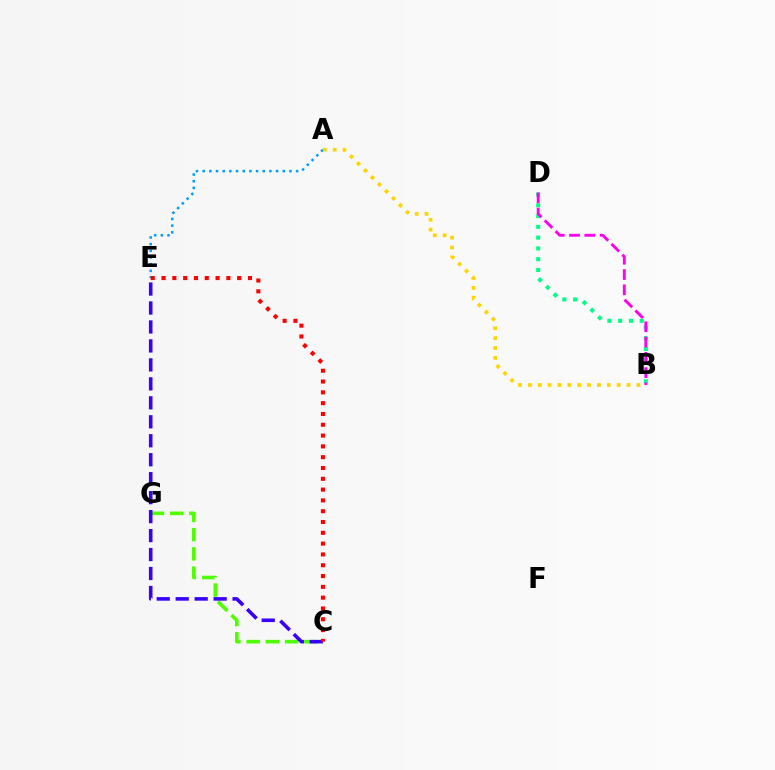{('A', 'E'): [{'color': '#009eff', 'line_style': 'dotted', 'thickness': 1.81}], ('B', 'D'): [{'color': '#00ff86', 'line_style': 'dotted', 'thickness': 2.93}, {'color': '#ff00ed', 'line_style': 'dashed', 'thickness': 2.08}], ('A', 'B'): [{'color': '#ffd500', 'line_style': 'dotted', 'thickness': 2.68}], ('C', 'G'): [{'color': '#4fff00', 'line_style': 'dashed', 'thickness': 2.61}], ('C', 'E'): [{'color': '#3700ff', 'line_style': 'dashed', 'thickness': 2.58}, {'color': '#ff0000', 'line_style': 'dotted', 'thickness': 2.94}]}